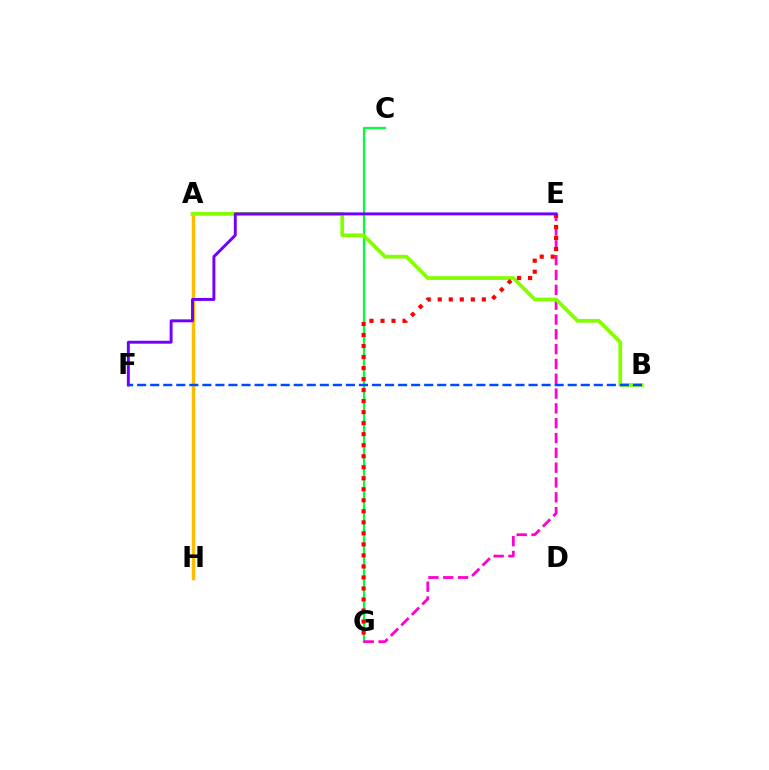{('C', 'G'): [{'color': '#00ff39', 'line_style': 'solid', 'thickness': 1.62}], ('A', 'E'): [{'color': '#00fff6', 'line_style': 'solid', 'thickness': 1.52}], ('A', 'H'): [{'color': '#ffbd00', 'line_style': 'solid', 'thickness': 2.49}], ('E', 'G'): [{'color': '#ff00cf', 'line_style': 'dashed', 'thickness': 2.01}, {'color': '#ff0000', 'line_style': 'dotted', 'thickness': 2.99}], ('A', 'B'): [{'color': '#84ff00', 'line_style': 'solid', 'thickness': 2.69}], ('B', 'F'): [{'color': '#004bff', 'line_style': 'dashed', 'thickness': 1.77}], ('E', 'F'): [{'color': '#7200ff', 'line_style': 'solid', 'thickness': 2.11}]}